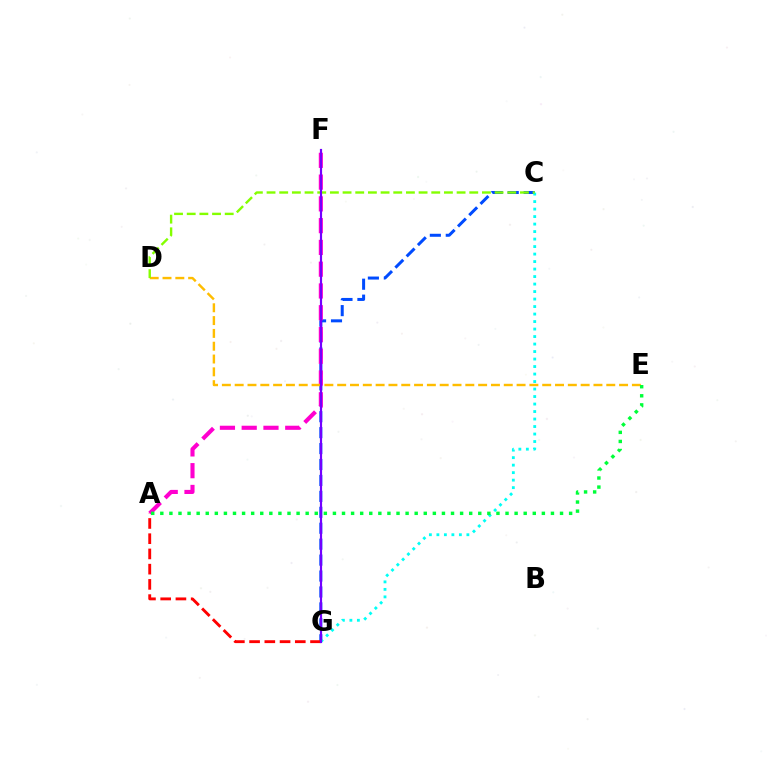{('C', 'G'): [{'color': '#004bff', 'line_style': 'dashed', 'thickness': 2.16}, {'color': '#00fff6', 'line_style': 'dotted', 'thickness': 2.04}], ('A', 'G'): [{'color': '#ff0000', 'line_style': 'dashed', 'thickness': 2.07}], ('A', 'F'): [{'color': '#ff00cf', 'line_style': 'dashed', 'thickness': 2.96}], ('D', 'E'): [{'color': '#ffbd00', 'line_style': 'dashed', 'thickness': 1.74}], ('A', 'E'): [{'color': '#00ff39', 'line_style': 'dotted', 'thickness': 2.47}], ('C', 'D'): [{'color': '#84ff00', 'line_style': 'dashed', 'thickness': 1.72}], ('F', 'G'): [{'color': '#7200ff', 'line_style': 'solid', 'thickness': 1.57}]}